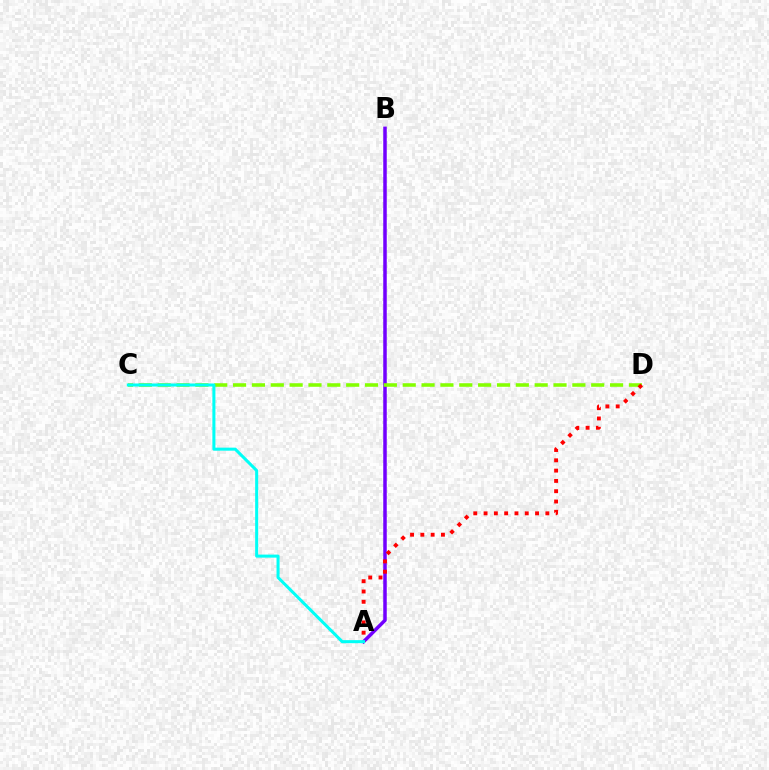{('A', 'B'): [{'color': '#7200ff', 'line_style': 'solid', 'thickness': 2.53}], ('C', 'D'): [{'color': '#84ff00', 'line_style': 'dashed', 'thickness': 2.56}], ('A', 'D'): [{'color': '#ff0000', 'line_style': 'dotted', 'thickness': 2.8}], ('A', 'C'): [{'color': '#00fff6', 'line_style': 'solid', 'thickness': 2.19}]}